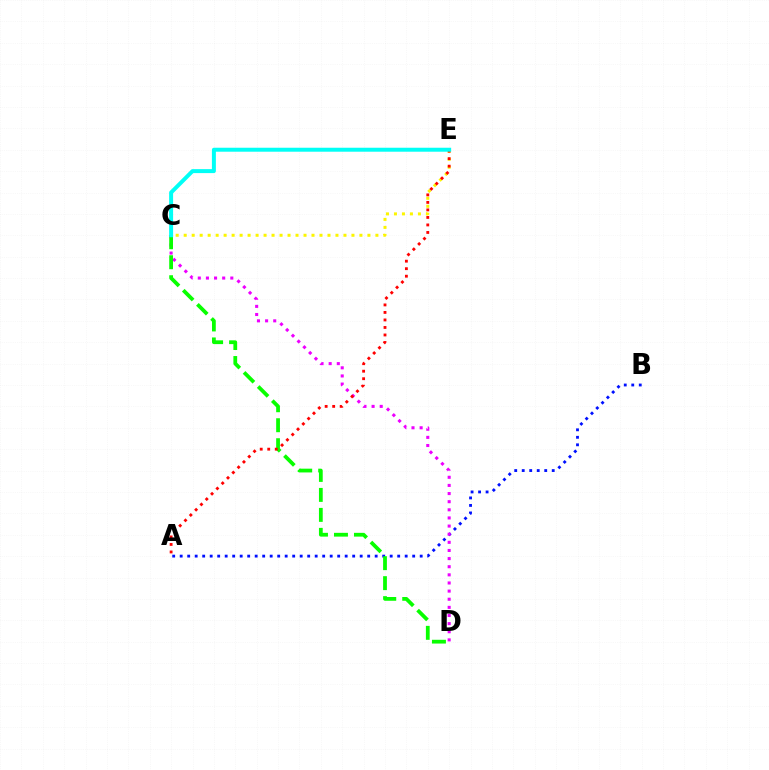{('A', 'B'): [{'color': '#0010ff', 'line_style': 'dotted', 'thickness': 2.04}], ('C', 'E'): [{'color': '#fcf500', 'line_style': 'dotted', 'thickness': 2.17}, {'color': '#00fff6', 'line_style': 'solid', 'thickness': 2.86}], ('C', 'D'): [{'color': '#ee00ff', 'line_style': 'dotted', 'thickness': 2.21}, {'color': '#08ff00', 'line_style': 'dashed', 'thickness': 2.71}], ('A', 'E'): [{'color': '#ff0000', 'line_style': 'dotted', 'thickness': 2.04}]}